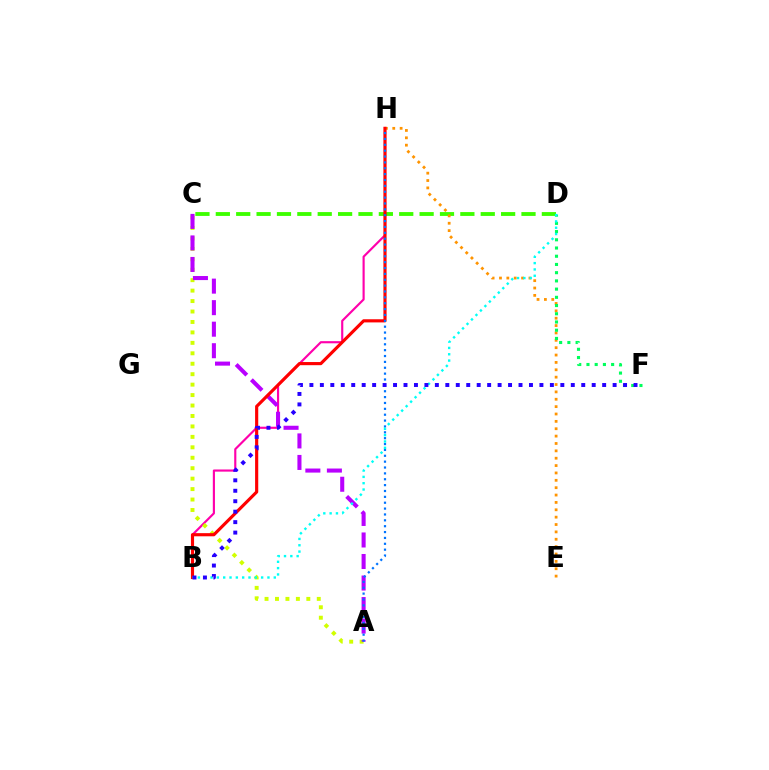{('B', 'H'): [{'color': '#ff00ac', 'line_style': 'solid', 'thickness': 1.55}, {'color': '#ff0000', 'line_style': 'solid', 'thickness': 2.27}], ('A', 'C'): [{'color': '#d1ff00', 'line_style': 'dotted', 'thickness': 2.84}, {'color': '#b900ff', 'line_style': 'dashed', 'thickness': 2.92}], ('C', 'D'): [{'color': '#3dff00', 'line_style': 'dashed', 'thickness': 2.77}], ('E', 'H'): [{'color': '#ff9400', 'line_style': 'dotted', 'thickness': 2.0}], ('D', 'F'): [{'color': '#00ff5c', 'line_style': 'dotted', 'thickness': 2.23}], ('A', 'H'): [{'color': '#0074ff', 'line_style': 'dotted', 'thickness': 1.59}], ('B', 'D'): [{'color': '#00fff6', 'line_style': 'dotted', 'thickness': 1.72}], ('B', 'F'): [{'color': '#2500ff', 'line_style': 'dotted', 'thickness': 2.84}]}